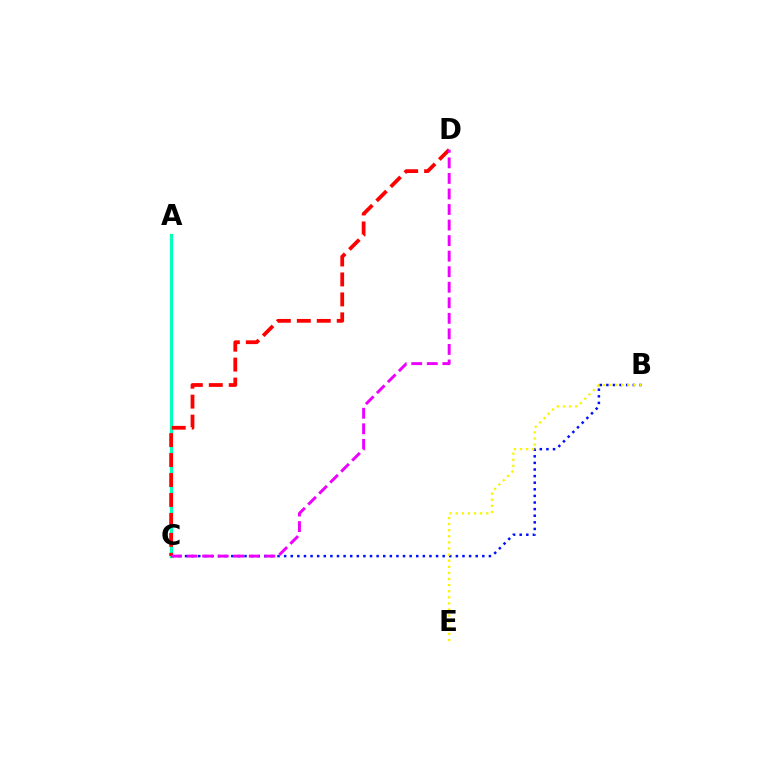{('B', 'C'): [{'color': '#0010ff', 'line_style': 'dotted', 'thickness': 1.79}], ('A', 'C'): [{'color': '#08ff00', 'line_style': 'solid', 'thickness': 2.26}, {'color': '#00fff6', 'line_style': 'solid', 'thickness': 1.81}], ('C', 'D'): [{'color': '#ff0000', 'line_style': 'dashed', 'thickness': 2.71}, {'color': '#ee00ff', 'line_style': 'dashed', 'thickness': 2.11}], ('B', 'E'): [{'color': '#fcf500', 'line_style': 'dotted', 'thickness': 1.66}]}